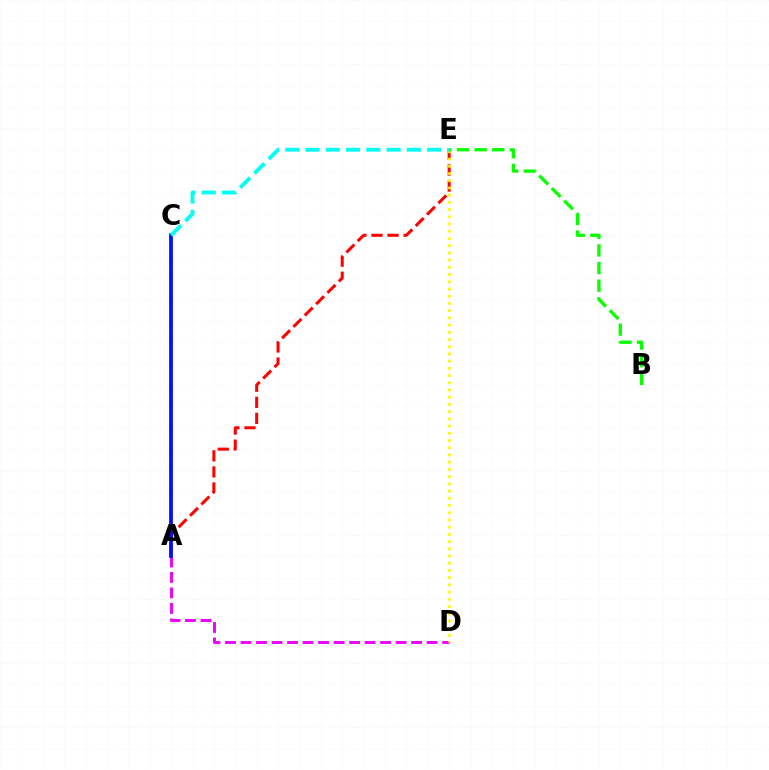{('A', 'D'): [{'color': '#ee00ff', 'line_style': 'dashed', 'thickness': 2.11}], ('A', 'E'): [{'color': '#ff0000', 'line_style': 'dashed', 'thickness': 2.18}], ('A', 'C'): [{'color': '#0010ff', 'line_style': 'solid', 'thickness': 2.71}], ('D', 'E'): [{'color': '#fcf500', 'line_style': 'dotted', 'thickness': 1.96}], ('B', 'E'): [{'color': '#08ff00', 'line_style': 'dashed', 'thickness': 2.4}], ('C', 'E'): [{'color': '#00fff6', 'line_style': 'dashed', 'thickness': 2.75}]}